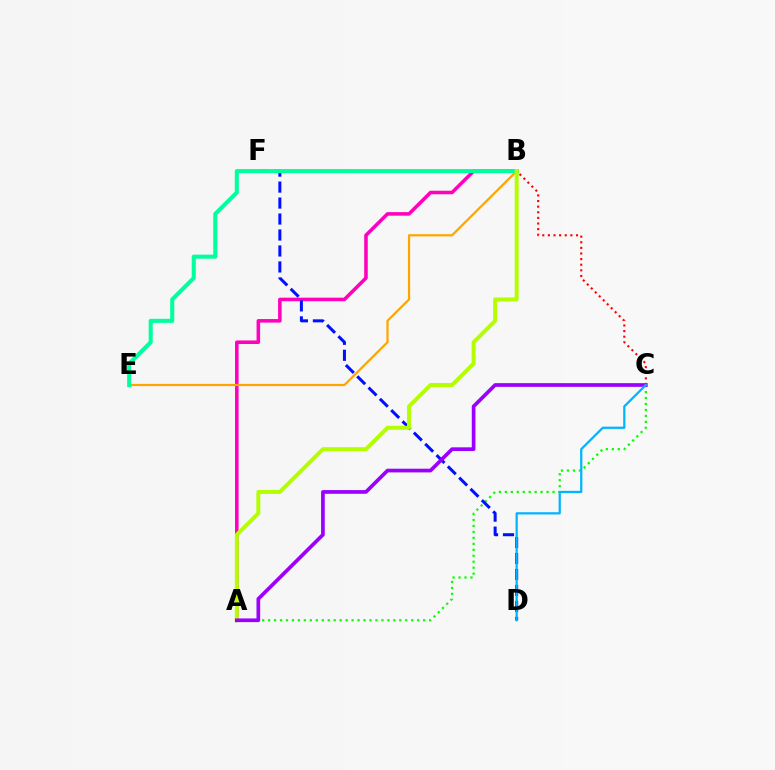{('C', 'F'): [{'color': '#ff0000', 'line_style': 'dotted', 'thickness': 1.53}], ('A', 'B'): [{'color': '#ff00bd', 'line_style': 'solid', 'thickness': 2.55}, {'color': '#b3ff00', 'line_style': 'solid', 'thickness': 2.85}], ('A', 'C'): [{'color': '#08ff00', 'line_style': 'dotted', 'thickness': 1.62}, {'color': '#9b00ff', 'line_style': 'solid', 'thickness': 2.66}], ('B', 'E'): [{'color': '#ffa500', 'line_style': 'solid', 'thickness': 1.61}, {'color': '#00ff9d', 'line_style': 'solid', 'thickness': 2.93}], ('D', 'F'): [{'color': '#0010ff', 'line_style': 'dashed', 'thickness': 2.17}], ('C', 'D'): [{'color': '#00b5ff', 'line_style': 'solid', 'thickness': 1.62}]}